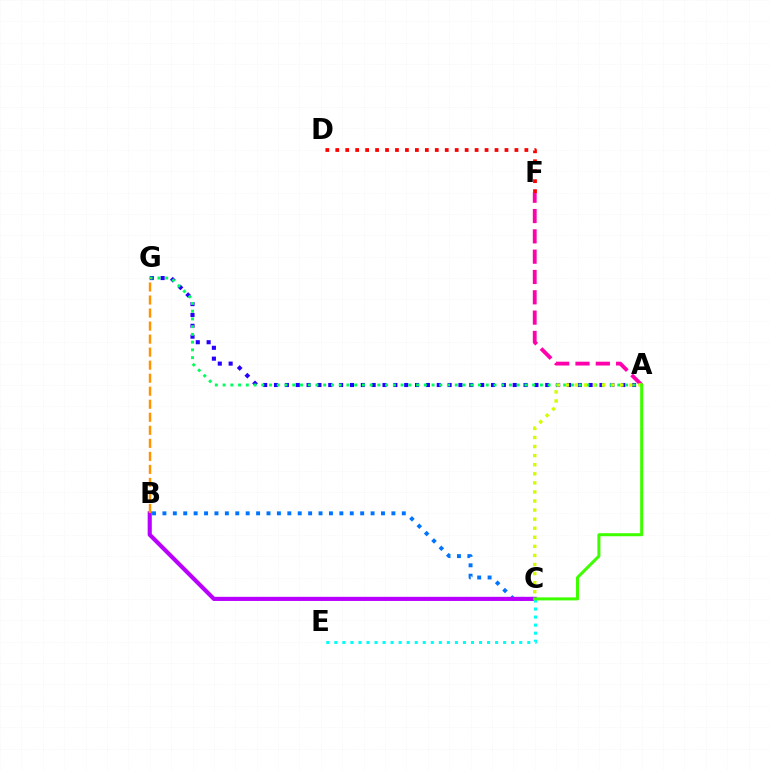{('B', 'C'): [{'color': '#0074ff', 'line_style': 'dotted', 'thickness': 2.83}, {'color': '#b900ff', 'line_style': 'solid', 'thickness': 2.97}], ('A', 'G'): [{'color': '#2500ff', 'line_style': 'dotted', 'thickness': 2.95}, {'color': '#00ff5c', 'line_style': 'dotted', 'thickness': 2.1}], ('A', 'F'): [{'color': '#ff00ac', 'line_style': 'dashed', 'thickness': 2.76}], ('D', 'F'): [{'color': '#ff0000', 'line_style': 'dotted', 'thickness': 2.7}], ('C', 'E'): [{'color': '#00fff6', 'line_style': 'dotted', 'thickness': 2.18}], ('A', 'C'): [{'color': '#d1ff00', 'line_style': 'dotted', 'thickness': 2.47}, {'color': '#3dff00', 'line_style': 'solid', 'thickness': 2.17}], ('B', 'G'): [{'color': '#ff9400', 'line_style': 'dashed', 'thickness': 1.77}]}